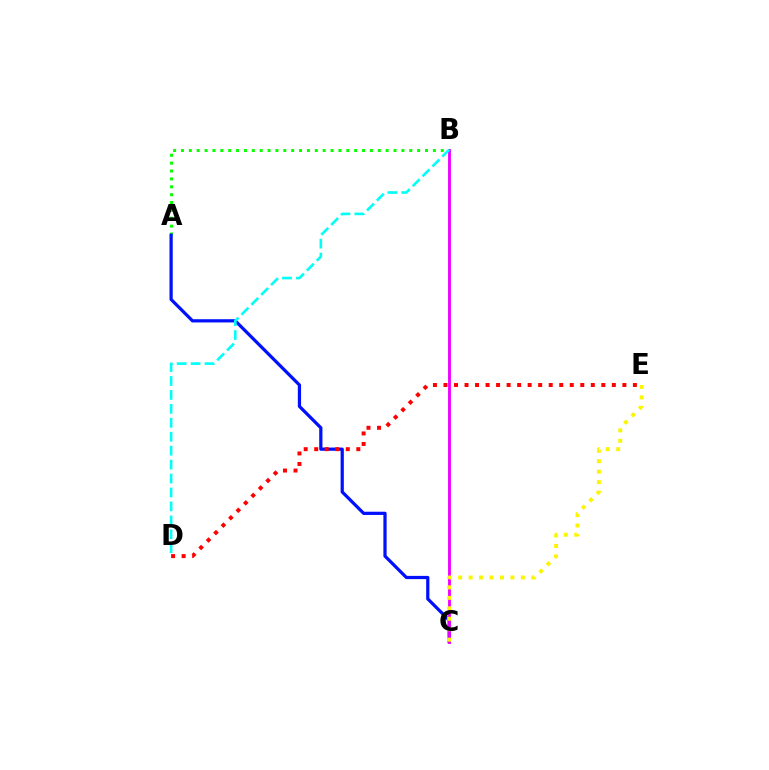{('A', 'B'): [{'color': '#08ff00', 'line_style': 'dotted', 'thickness': 2.14}], ('A', 'C'): [{'color': '#0010ff', 'line_style': 'solid', 'thickness': 2.33}], ('B', 'C'): [{'color': '#ee00ff', 'line_style': 'solid', 'thickness': 2.06}], ('C', 'E'): [{'color': '#fcf500', 'line_style': 'dotted', 'thickness': 2.84}], ('D', 'E'): [{'color': '#ff0000', 'line_style': 'dotted', 'thickness': 2.86}], ('B', 'D'): [{'color': '#00fff6', 'line_style': 'dashed', 'thickness': 1.89}]}